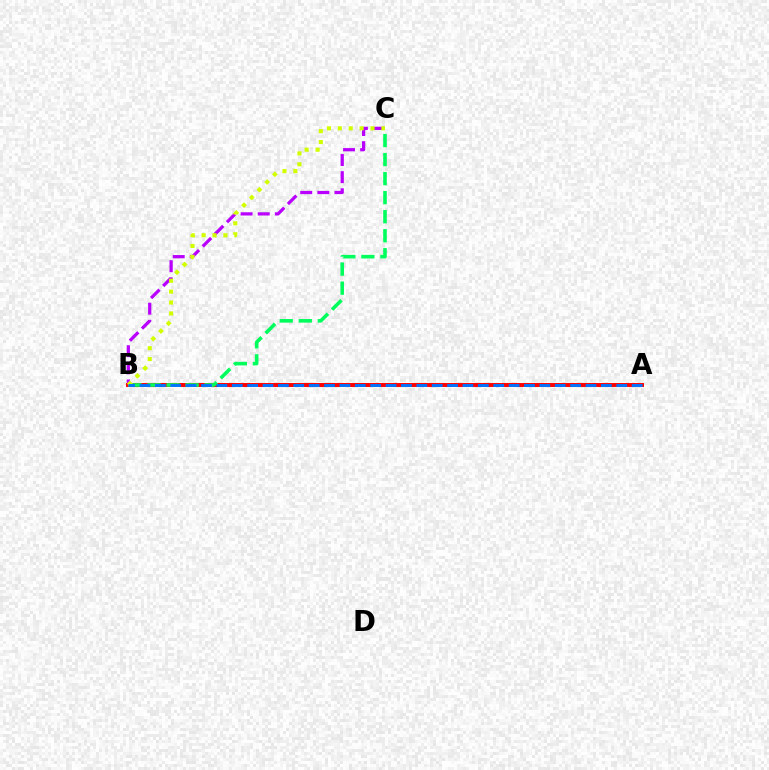{('B', 'C'): [{'color': '#b900ff', 'line_style': 'dashed', 'thickness': 2.33}, {'color': '#00ff5c', 'line_style': 'dashed', 'thickness': 2.59}, {'color': '#d1ff00', 'line_style': 'dotted', 'thickness': 2.96}], ('A', 'B'): [{'color': '#ff0000', 'line_style': 'solid', 'thickness': 2.84}, {'color': '#0074ff', 'line_style': 'dashed', 'thickness': 2.09}]}